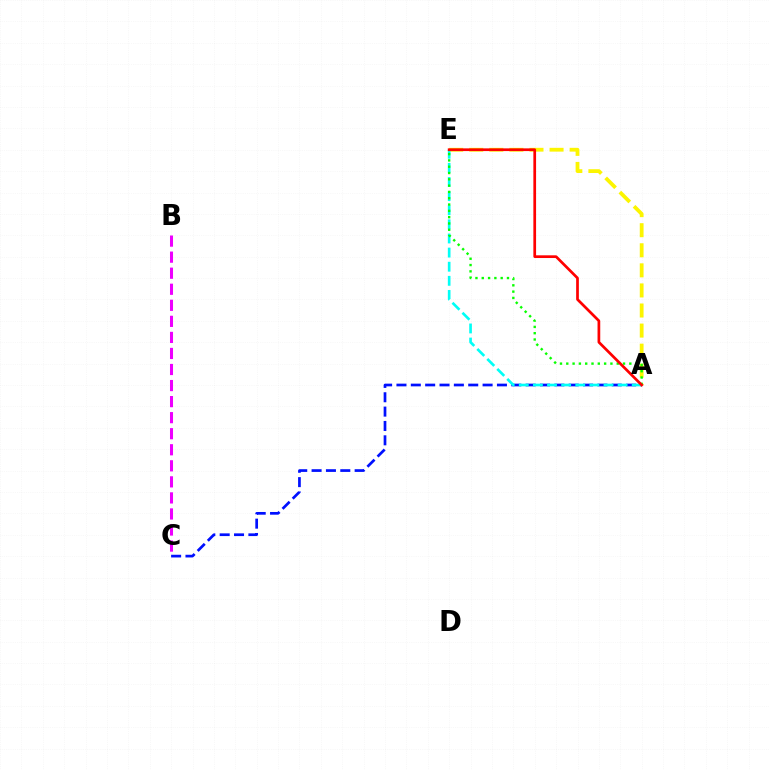{('A', 'C'): [{'color': '#0010ff', 'line_style': 'dashed', 'thickness': 1.95}], ('A', 'E'): [{'color': '#fcf500', 'line_style': 'dashed', 'thickness': 2.73}, {'color': '#00fff6', 'line_style': 'dashed', 'thickness': 1.92}, {'color': '#08ff00', 'line_style': 'dotted', 'thickness': 1.71}, {'color': '#ff0000', 'line_style': 'solid', 'thickness': 1.95}], ('B', 'C'): [{'color': '#ee00ff', 'line_style': 'dashed', 'thickness': 2.18}]}